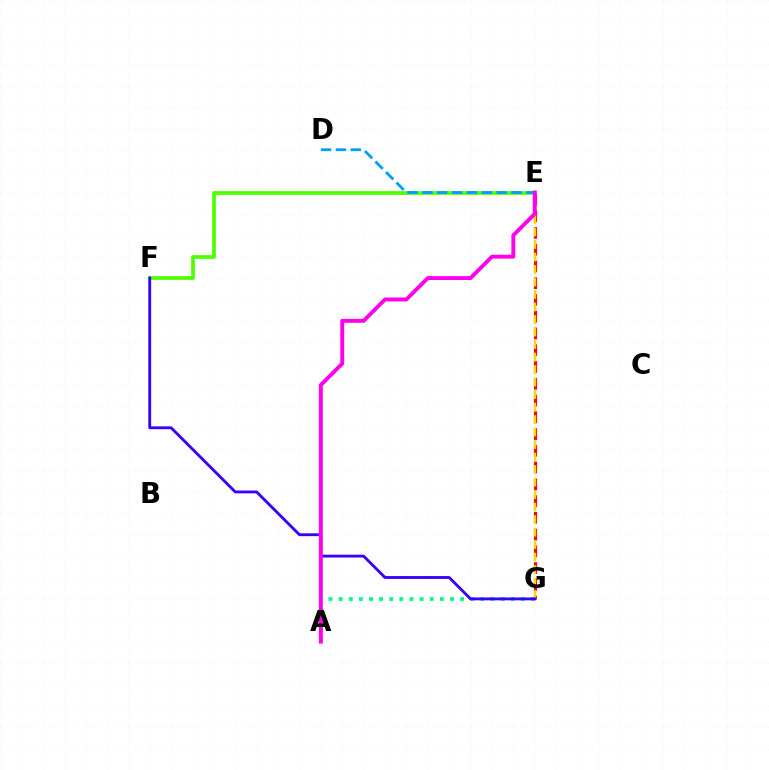{('E', 'G'): [{'color': '#ff0000', 'line_style': 'dashed', 'thickness': 2.28}, {'color': '#ffd500', 'line_style': 'dashed', 'thickness': 1.7}], ('A', 'G'): [{'color': '#00ff86', 'line_style': 'dotted', 'thickness': 2.75}], ('E', 'F'): [{'color': '#4fff00', 'line_style': 'solid', 'thickness': 2.68}], ('F', 'G'): [{'color': '#3700ff', 'line_style': 'solid', 'thickness': 2.05}], ('D', 'E'): [{'color': '#009eff', 'line_style': 'dashed', 'thickness': 2.02}], ('A', 'E'): [{'color': '#ff00ed', 'line_style': 'solid', 'thickness': 2.81}]}